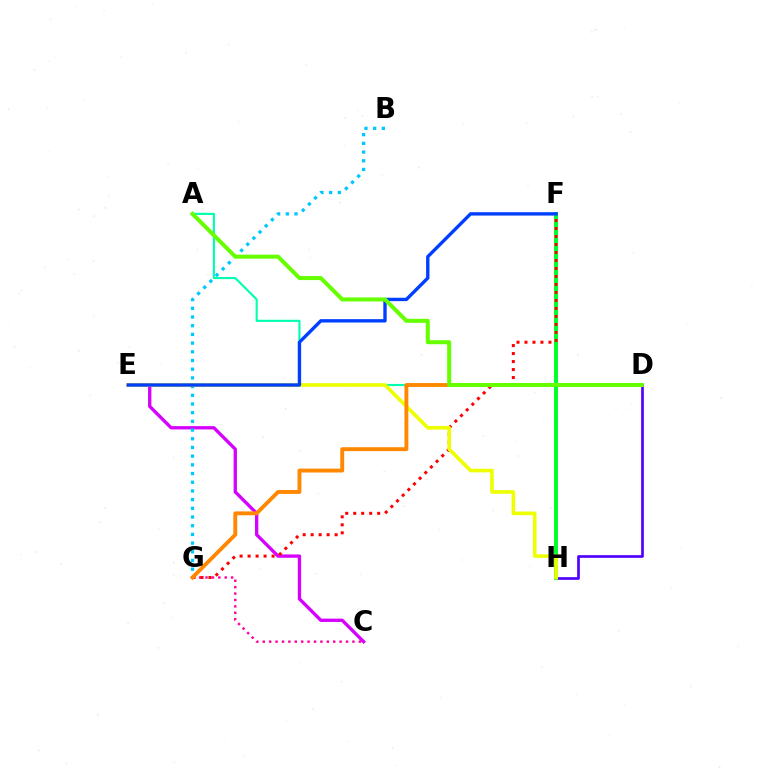{('C', 'E'): [{'color': '#d600ff', 'line_style': 'solid', 'thickness': 2.39}], ('C', 'G'): [{'color': '#ff00a0', 'line_style': 'dotted', 'thickness': 1.74}], ('D', 'H'): [{'color': '#4f00ff', 'line_style': 'solid', 'thickness': 1.93}], ('F', 'H'): [{'color': '#00ff27', 'line_style': 'solid', 'thickness': 2.84}], ('B', 'G'): [{'color': '#00c7ff', 'line_style': 'dotted', 'thickness': 2.36}], ('F', 'G'): [{'color': '#ff0000', 'line_style': 'dotted', 'thickness': 2.17}], ('A', 'D'): [{'color': '#00ffaf', 'line_style': 'solid', 'thickness': 1.54}, {'color': '#66ff00', 'line_style': 'solid', 'thickness': 2.89}], ('E', 'H'): [{'color': '#eeff00', 'line_style': 'solid', 'thickness': 2.6}], ('E', 'F'): [{'color': '#003fff', 'line_style': 'solid', 'thickness': 2.43}], ('D', 'G'): [{'color': '#ff8800', 'line_style': 'solid', 'thickness': 2.8}]}